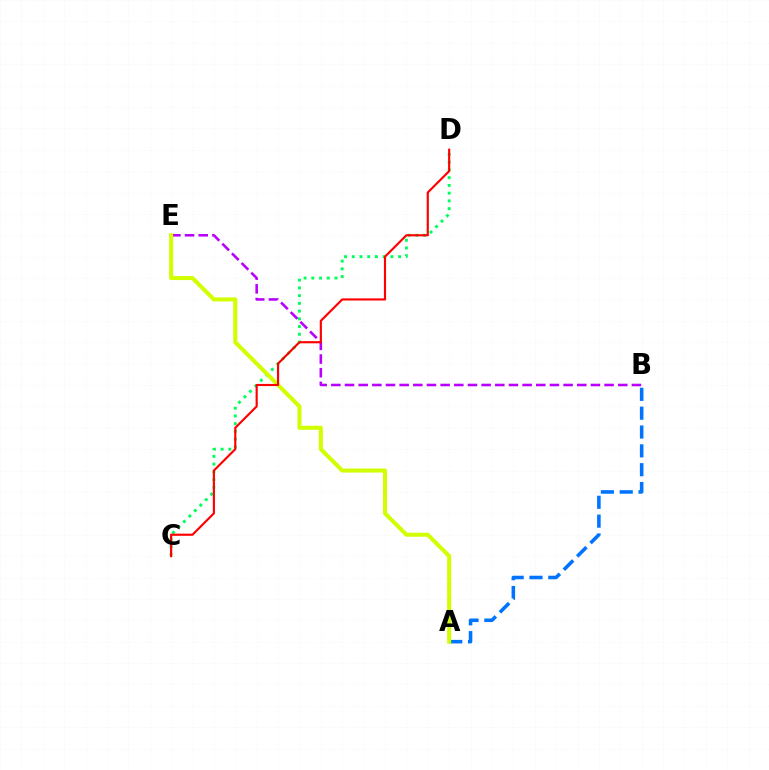{('B', 'E'): [{'color': '#b900ff', 'line_style': 'dashed', 'thickness': 1.86}], ('A', 'B'): [{'color': '#0074ff', 'line_style': 'dashed', 'thickness': 2.56}], ('C', 'D'): [{'color': '#00ff5c', 'line_style': 'dotted', 'thickness': 2.1}, {'color': '#ff0000', 'line_style': 'solid', 'thickness': 1.55}], ('A', 'E'): [{'color': '#d1ff00', 'line_style': 'solid', 'thickness': 2.9}]}